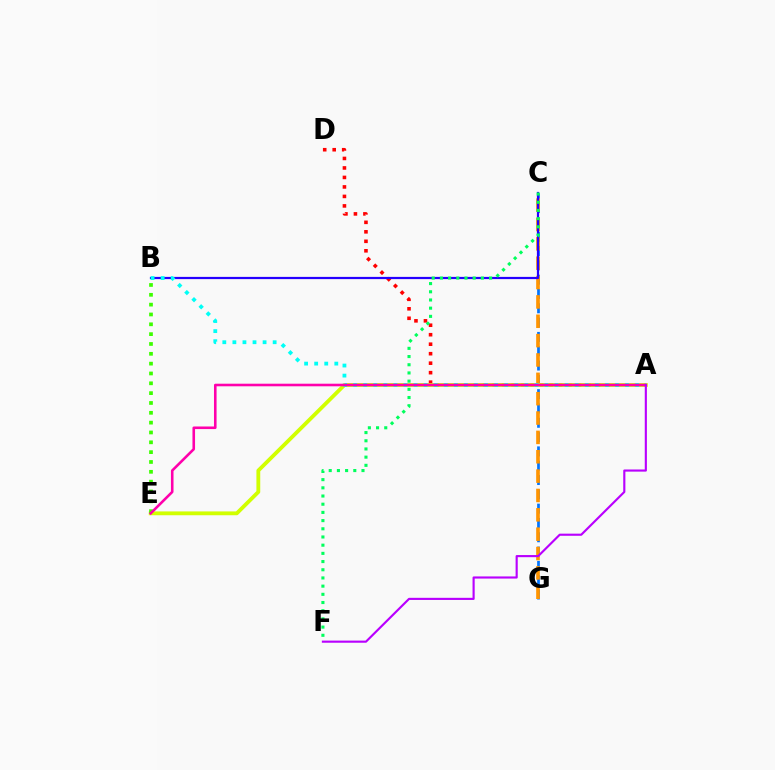{('C', 'G'): [{'color': '#0074ff', 'line_style': 'dashed', 'thickness': 1.94}, {'color': '#ff9400', 'line_style': 'dashed', 'thickness': 2.63}], ('A', 'D'): [{'color': '#ff0000', 'line_style': 'dotted', 'thickness': 2.58}], ('A', 'E'): [{'color': '#d1ff00', 'line_style': 'solid', 'thickness': 2.75}, {'color': '#ff00ac', 'line_style': 'solid', 'thickness': 1.86}], ('B', 'E'): [{'color': '#3dff00', 'line_style': 'dotted', 'thickness': 2.67}], ('B', 'C'): [{'color': '#2500ff', 'line_style': 'solid', 'thickness': 1.6}], ('A', 'B'): [{'color': '#00fff6', 'line_style': 'dotted', 'thickness': 2.74}], ('C', 'F'): [{'color': '#00ff5c', 'line_style': 'dotted', 'thickness': 2.23}], ('A', 'F'): [{'color': '#b900ff', 'line_style': 'solid', 'thickness': 1.54}]}